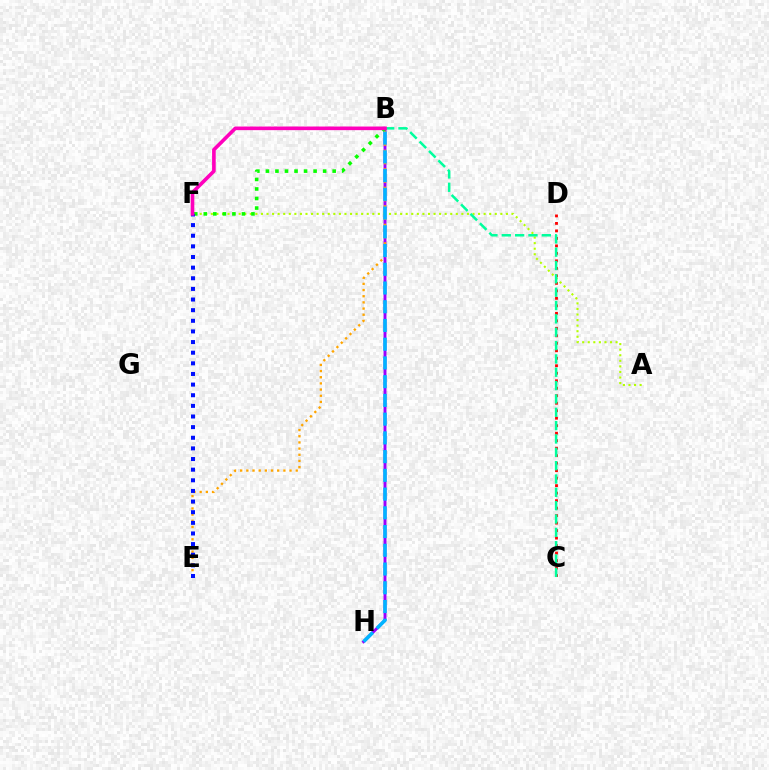{('B', 'H'): [{'color': '#9b00ff', 'line_style': 'solid', 'thickness': 2.09}, {'color': '#00b5ff', 'line_style': 'dashed', 'thickness': 2.55}], ('A', 'F'): [{'color': '#b3ff00', 'line_style': 'dotted', 'thickness': 1.51}], ('B', 'F'): [{'color': '#08ff00', 'line_style': 'dotted', 'thickness': 2.59}, {'color': '#ff00bd', 'line_style': 'solid', 'thickness': 2.61}], ('C', 'D'): [{'color': '#ff0000', 'line_style': 'dotted', 'thickness': 2.04}], ('B', 'C'): [{'color': '#00ff9d', 'line_style': 'dashed', 'thickness': 1.81}], ('B', 'E'): [{'color': '#ffa500', 'line_style': 'dotted', 'thickness': 1.68}], ('E', 'F'): [{'color': '#0010ff', 'line_style': 'dotted', 'thickness': 2.89}]}